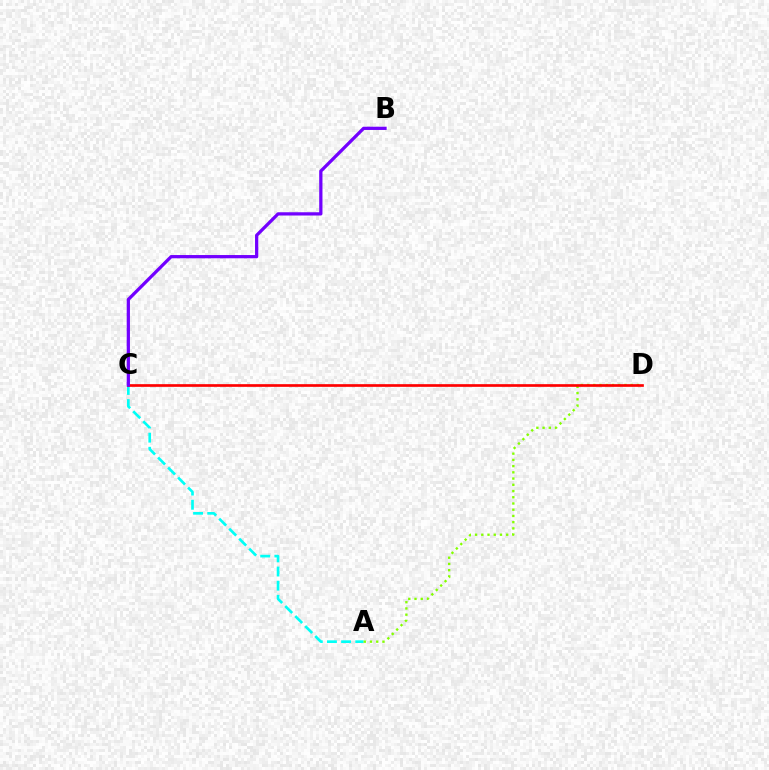{('A', 'C'): [{'color': '#00fff6', 'line_style': 'dashed', 'thickness': 1.92}], ('A', 'D'): [{'color': '#84ff00', 'line_style': 'dotted', 'thickness': 1.69}], ('C', 'D'): [{'color': '#ff0000', 'line_style': 'solid', 'thickness': 1.93}], ('B', 'C'): [{'color': '#7200ff', 'line_style': 'solid', 'thickness': 2.34}]}